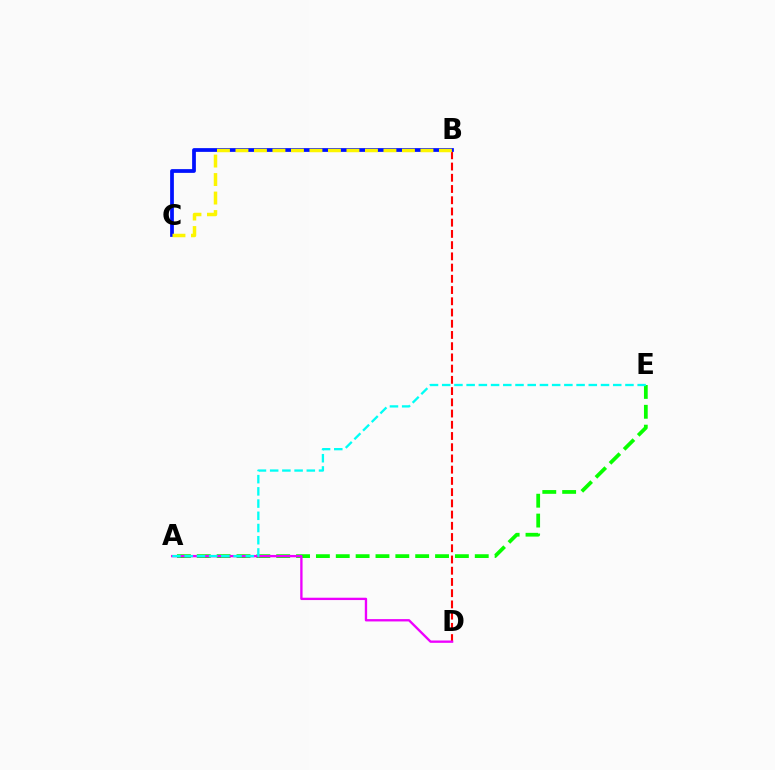{('B', 'D'): [{'color': '#ff0000', 'line_style': 'dashed', 'thickness': 1.53}], ('A', 'E'): [{'color': '#08ff00', 'line_style': 'dashed', 'thickness': 2.7}, {'color': '#00fff6', 'line_style': 'dashed', 'thickness': 1.66}], ('A', 'D'): [{'color': '#ee00ff', 'line_style': 'solid', 'thickness': 1.68}], ('B', 'C'): [{'color': '#0010ff', 'line_style': 'solid', 'thickness': 2.7}, {'color': '#fcf500', 'line_style': 'dashed', 'thickness': 2.51}]}